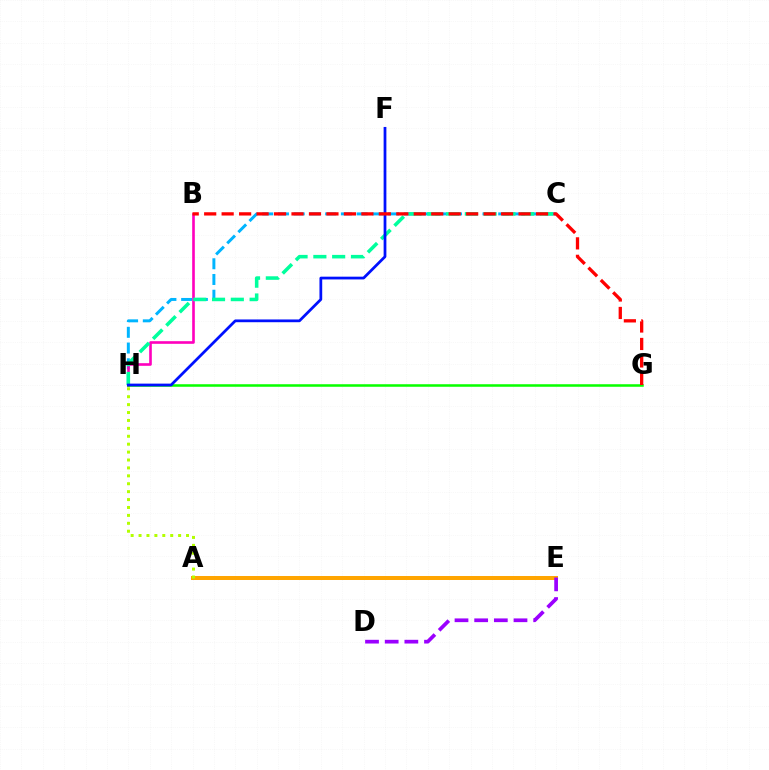{('C', 'H'): [{'color': '#00b5ff', 'line_style': 'dashed', 'thickness': 2.14}, {'color': '#00ff9d', 'line_style': 'dashed', 'thickness': 2.55}], ('A', 'E'): [{'color': '#ffa500', 'line_style': 'solid', 'thickness': 2.87}], ('B', 'H'): [{'color': '#ff00bd', 'line_style': 'solid', 'thickness': 1.9}], ('D', 'E'): [{'color': '#9b00ff', 'line_style': 'dashed', 'thickness': 2.67}], ('A', 'H'): [{'color': '#b3ff00', 'line_style': 'dotted', 'thickness': 2.15}], ('G', 'H'): [{'color': '#08ff00', 'line_style': 'solid', 'thickness': 1.82}], ('F', 'H'): [{'color': '#0010ff', 'line_style': 'solid', 'thickness': 1.98}], ('B', 'G'): [{'color': '#ff0000', 'line_style': 'dashed', 'thickness': 2.37}]}